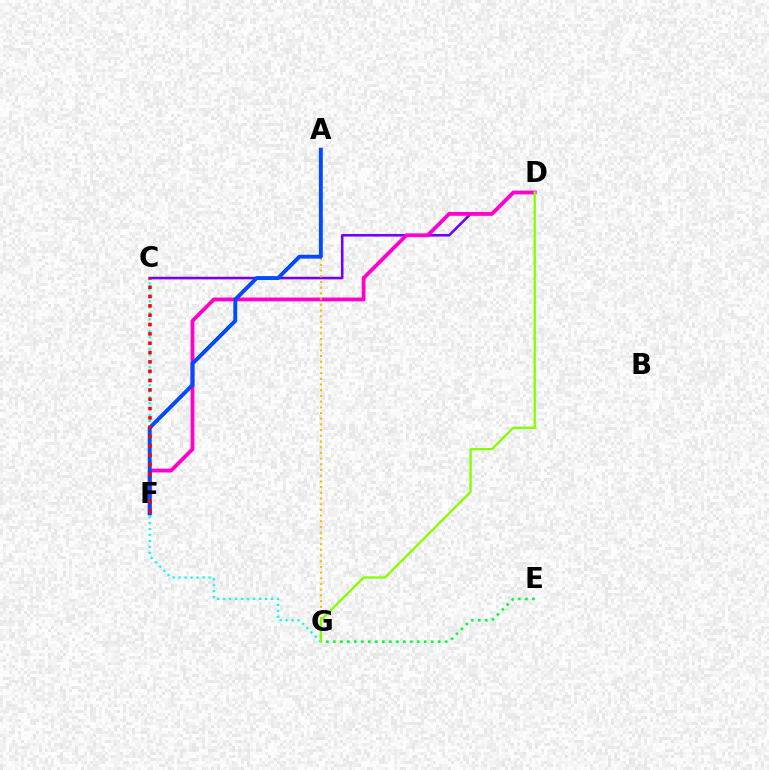{('C', 'D'): [{'color': '#7200ff', 'line_style': 'solid', 'thickness': 1.86}], ('D', 'F'): [{'color': '#ff00cf', 'line_style': 'solid', 'thickness': 2.73}], ('A', 'G'): [{'color': '#ffbd00', 'line_style': 'dotted', 'thickness': 1.55}], ('C', 'G'): [{'color': '#00fff6', 'line_style': 'dotted', 'thickness': 1.63}], ('E', 'G'): [{'color': '#00ff39', 'line_style': 'dotted', 'thickness': 1.9}], ('A', 'F'): [{'color': '#004bff', 'line_style': 'solid', 'thickness': 2.82}], ('C', 'F'): [{'color': '#ff0000', 'line_style': 'dotted', 'thickness': 2.54}], ('D', 'G'): [{'color': '#84ff00', 'line_style': 'solid', 'thickness': 1.65}]}